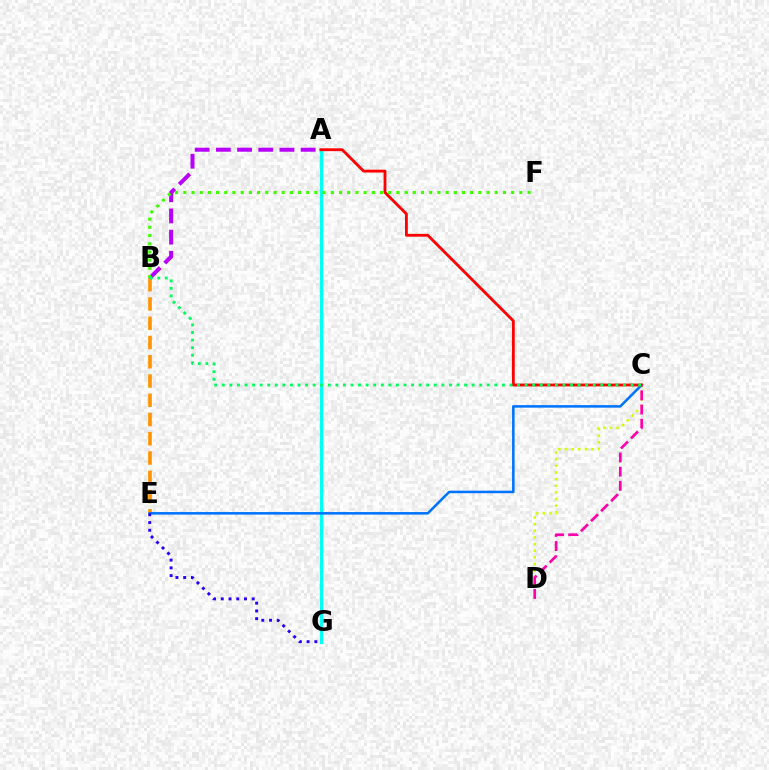{('A', 'G'): [{'color': '#00fff6', 'line_style': 'solid', 'thickness': 2.37}], ('C', 'D'): [{'color': '#d1ff00', 'line_style': 'dotted', 'thickness': 1.8}, {'color': '#ff00ac', 'line_style': 'dashed', 'thickness': 1.93}], ('B', 'E'): [{'color': '#ff9400', 'line_style': 'dashed', 'thickness': 2.62}], ('C', 'E'): [{'color': '#0074ff', 'line_style': 'solid', 'thickness': 1.83}], ('A', 'C'): [{'color': '#ff0000', 'line_style': 'solid', 'thickness': 2.04}], ('A', 'B'): [{'color': '#b900ff', 'line_style': 'dashed', 'thickness': 2.88}], ('B', 'F'): [{'color': '#3dff00', 'line_style': 'dotted', 'thickness': 2.23}], ('B', 'C'): [{'color': '#00ff5c', 'line_style': 'dotted', 'thickness': 2.06}], ('E', 'G'): [{'color': '#2500ff', 'line_style': 'dotted', 'thickness': 2.1}]}